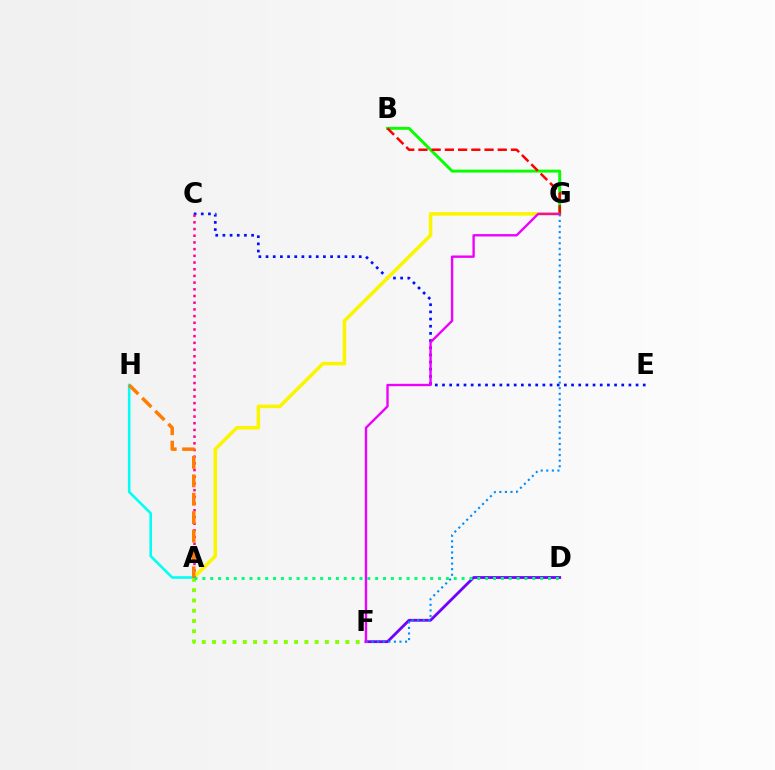{('B', 'G'): [{'color': '#08ff00', 'line_style': 'solid', 'thickness': 2.12}, {'color': '#ff0000', 'line_style': 'dashed', 'thickness': 1.8}], ('C', 'E'): [{'color': '#0010ff', 'line_style': 'dotted', 'thickness': 1.95}], ('A', 'G'): [{'color': '#fcf500', 'line_style': 'solid', 'thickness': 2.55}], ('D', 'F'): [{'color': '#7200ff', 'line_style': 'solid', 'thickness': 2.01}], ('A', 'H'): [{'color': '#00fff6', 'line_style': 'solid', 'thickness': 1.85}, {'color': '#ff7c00', 'line_style': 'dashed', 'thickness': 2.5}], ('A', 'C'): [{'color': '#ff0094', 'line_style': 'dotted', 'thickness': 1.82}], ('A', 'F'): [{'color': '#84ff00', 'line_style': 'dotted', 'thickness': 2.79}], ('A', 'D'): [{'color': '#00ff74', 'line_style': 'dotted', 'thickness': 2.13}], ('F', 'G'): [{'color': '#008cff', 'line_style': 'dotted', 'thickness': 1.51}, {'color': '#ee00ff', 'line_style': 'solid', 'thickness': 1.71}]}